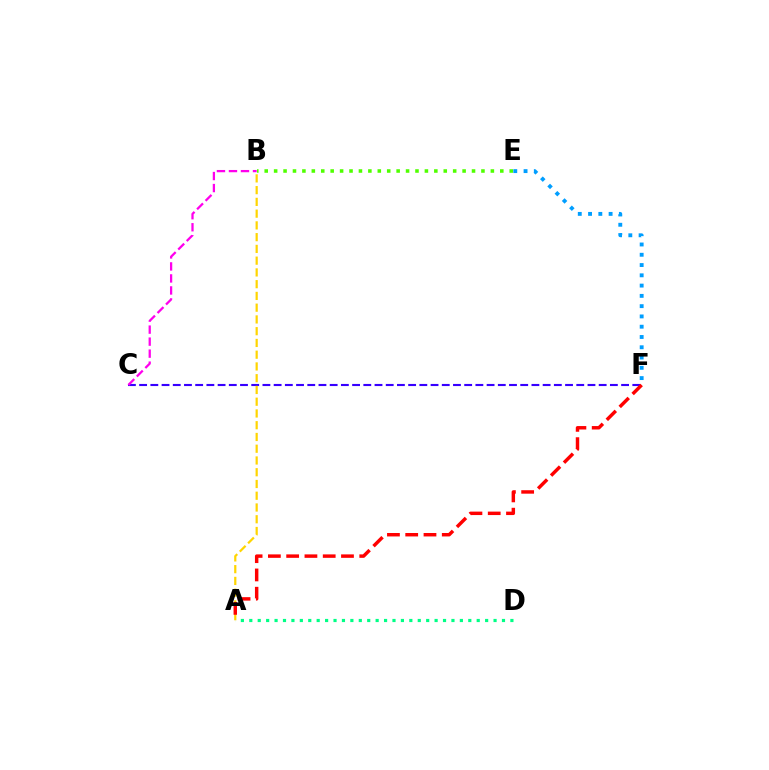{('E', 'F'): [{'color': '#009eff', 'line_style': 'dotted', 'thickness': 2.79}], ('B', 'E'): [{'color': '#4fff00', 'line_style': 'dotted', 'thickness': 2.56}], ('C', 'F'): [{'color': '#3700ff', 'line_style': 'dashed', 'thickness': 1.52}], ('A', 'D'): [{'color': '#00ff86', 'line_style': 'dotted', 'thickness': 2.29}], ('A', 'B'): [{'color': '#ffd500', 'line_style': 'dashed', 'thickness': 1.6}], ('B', 'C'): [{'color': '#ff00ed', 'line_style': 'dashed', 'thickness': 1.63}], ('A', 'F'): [{'color': '#ff0000', 'line_style': 'dashed', 'thickness': 2.48}]}